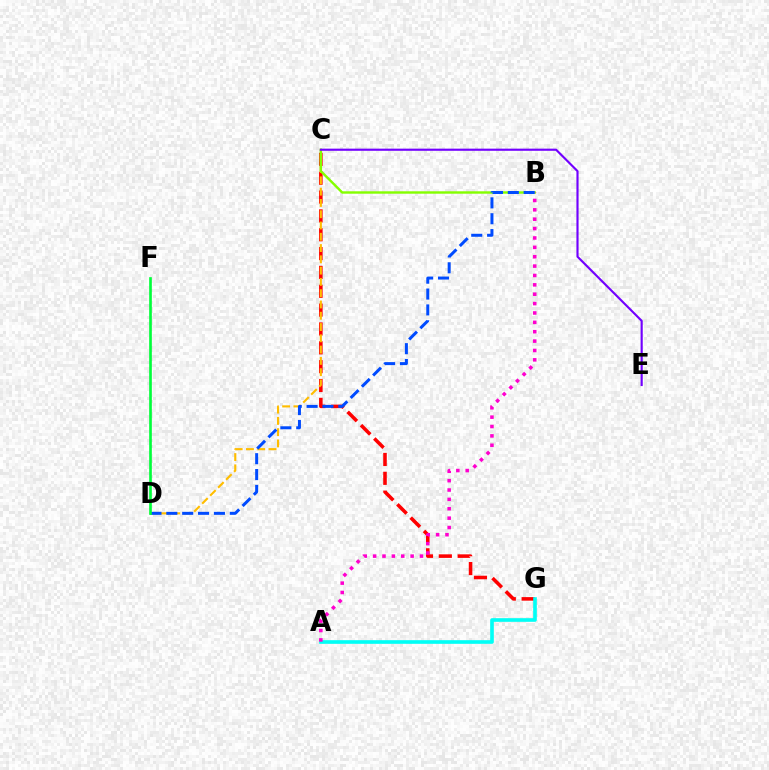{('C', 'G'): [{'color': '#ff0000', 'line_style': 'dashed', 'thickness': 2.56}], ('C', 'D'): [{'color': '#ffbd00', 'line_style': 'dashed', 'thickness': 1.53}], ('B', 'C'): [{'color': '#84ff00', 'line_style': 'solid', 'thickness': 1.74}], ('C', 'E'): [{'color': '#7200ff', 'line_style': 'solid', 'thickness': 1.55}], ('A', 'G'): [{'color': '#00fff6', 'line_style': 'solid', 'thickness': 2.62}], ('A', 'B'): [{'color': '#ff00cf', 'line_style': 'dotted', 'thickness': 2.55}], ('B', 'D'): [{'color': '#004bff', 'line_style': 'dashed', 'thickness': 2.16}], ('D', 'F'): [{'color': '#00ff39', 'line_style': 'solid', 'thickness': 1.91}]}